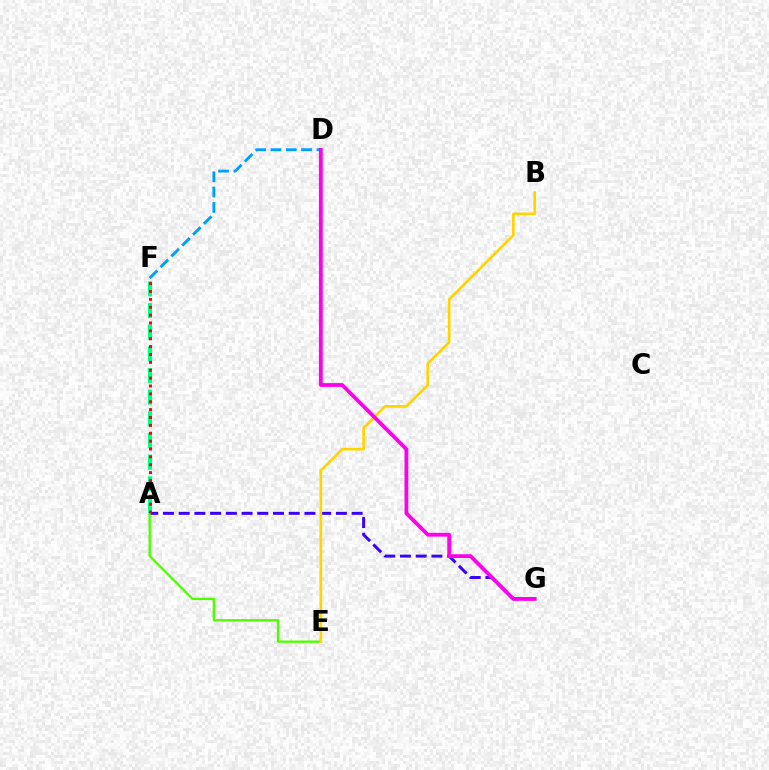{('A', 'G'): [{'color': '#3700ff', 'line_style': 'dashed', 'thickness': 2.14}], ('A', 'E'): [{'color': '#4fff00', 'line_style': 'solid', 'thickness': 1.68}], ('B', 'E'): [{'color': '#ffd500', 'line_style': 'solid', 'thickness': 1.93}], ('D', 'F'): [{'color': '#009eff', 'line_style': 'dashed', 'thickness': 2.08}], ('A', 'F'): [{'color': '#00ff86', 'line_style': 'dashed', 'thickness': 2.94}, {'color': '#ff0000', 'line_style': 'dotted', 'thickness': 2.14}], ('D', 'G'): [{'color': '#ff00ed', 'line_style': 'solid', 'thickness': 2.73}]}